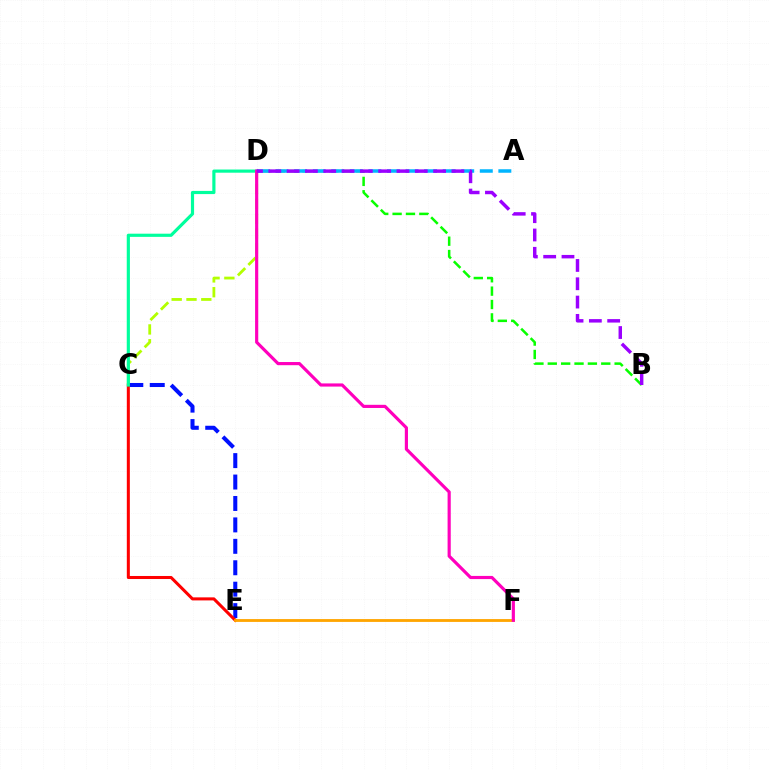{('C', 'D'): [{'color': '#b3ff00', 'line_style': 'dashed', 'thickness': 2.01}, {'color': '#00ff9d', 'line_style': 'solid', 'thickness': 2.28}], ('C', 'E'): [{'color': '#0010ff', 'line_style': 'dashed', 'thickness': 2.91}, {'color': '#ff0000', 'line_style': 'solid', 'thickness': 2.19}], ('B', 'D'): [{'color': '#08ff00', 'line_style': 'dashed', 'thickness': 1.82}, {'color': '#9b00ff', 'line_style': 'dashed', 'thickness': 2.49}], ('E', 'F'): [{'color': '#ffa500', 'line_style': 'solid', 'thickness': 2.04}], ('A', 'D'): [{'color': '#00b5ff', 'line_style': 'dashed', 'thickness': 2.52}], ('D', 'F'): [{'color': '#ff00bd', 'line_style': 'solid', 'thickness': 2.28}]}